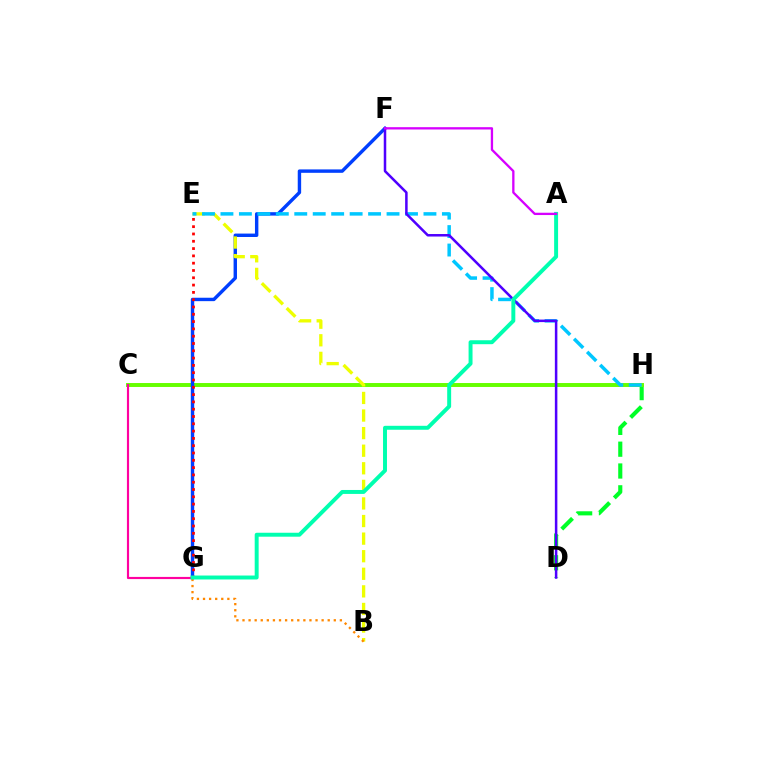{('D', 'H'): [{'color': '#00ff27', 'line_style': 'dashed', 'thickness': 2.96}], ('C', 'H'): [{'color': '#66ff00', 'line_style': 'solid', 'thickness': 2.83}], ('F', 'G'): [{'color': '#003fff', 'line_style': 'solid', 'thickness': 2.46}], ('B', 'E'): [{'color': '#eeff00', 'line_style': 'dashed', 'thickness': 2.39}], ('E', 'G'): [{'color': '#ff0000', 'line_style': 'dotted', 'thickness': 1.98}], ('B', 'G'): [{'color': '#ff8800', 'line_style': 'dotted', 'thickness': 1.65}], ('E', 'H'): [{'color': '#00c7ff', 'line_style': 'dashed', 'thickness': 2.51}], ('C', 'G'): [{'color': '#ff00a0', 'line_style': 'solid', 'thickness': 1.56}], ('D', 'F'): [{'color': '#4f00ff', 'line_style': 'solid', 'thickness': 1.81}], ('A', 'G'): [{'color': '#00ffaf', 'line_style': 'solid', 'thickness': 2.84}], ('A', 'F'): [{'color': '#d600ff', 'line_style': 'solid', 'thickness': 1.66}]}